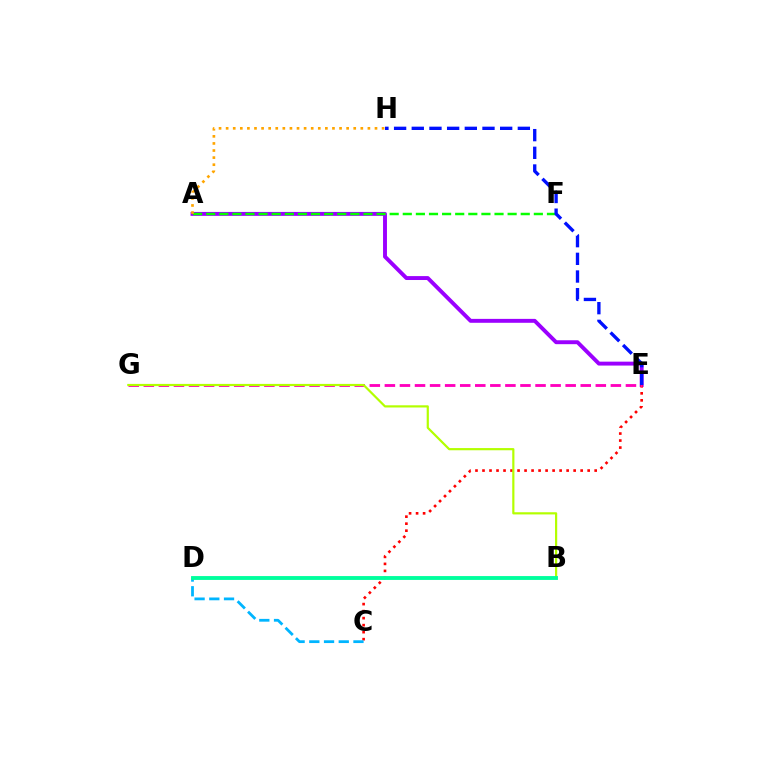{('A', 'E'): [{'color': '#9b00ff', 'line_style': 'solid', 'thickness': 2.82}], ('C', 'E'): [{'color': '#ff0000', 'line_style': 'dotted', 'thickness': 1.9}], ('E', 'G'): [{'color': '#ff00bd', 'line_style': 'dashed', 'thickness': 2.05}], ('A', 'F'): [{'color': '#08ff00', 'line_style': 'dashed', 'thickness': 1.78}], ('B', 'G'): [{'color': '#b3ff00', 'line_style': 'solid', 'thickness': 1.58}], ('A', 'H'): [{'color': '#ffa500', 'line_style': 'dotted', 'thickness': 1.93}], ('C', 'D'): [{'color': '#00b5ff', 'line_style': 'dashed', 'thickness': 2.0}], ('B', 'D'): [{'color': '#00ff9d', 'line_style': 'solid', 'thickness': 2.78}], ('E', 'H'): [{'color': '#0010ff', 'line_style': 'dashed', 'thickness': 2.4}]}